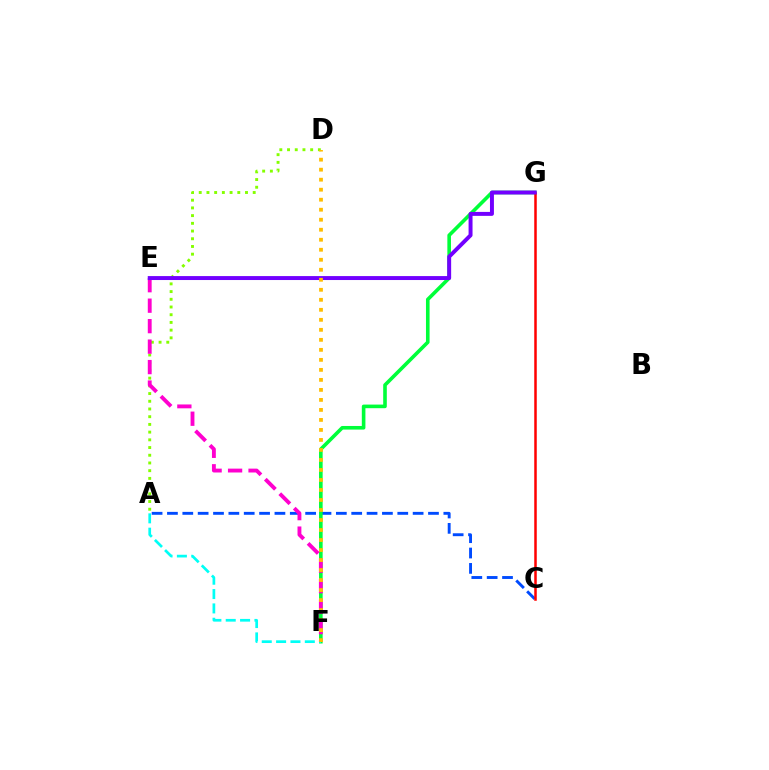{('A', 'D'): [{'color': '#84ff00', 'line_style': 'dotted', 'thickness': 2.1}], ('A', 'C'): [{'color': '#004bff', 'line_style': 'dashed', 'thickness': 2.09}], ('F', 'G'): [{'color': '#00ff39', 'line_style': 'solid', 'thickness': 2.6}], ('C', 'G'): [{'color': '#ff0000', 'line_style': 'solid', 'thickness': 1.81}], ('E', 'F'): [{'color': '#ff00cf', 'line_style': 'dashed', 'thickness': 2.78}], ('E', 'G'): [{'color': '#7200ff', 'line_style': 'solid', 'thickness': 2.85}], ('A', 'F'): [{'color': '#00fff6', 'line_style': 'dashed', 'thickness': 1.95}], ('D', 'F'): [{'color': '#ffbd00', 'line_style': 'dotted', 'thickness': 2.72}]}